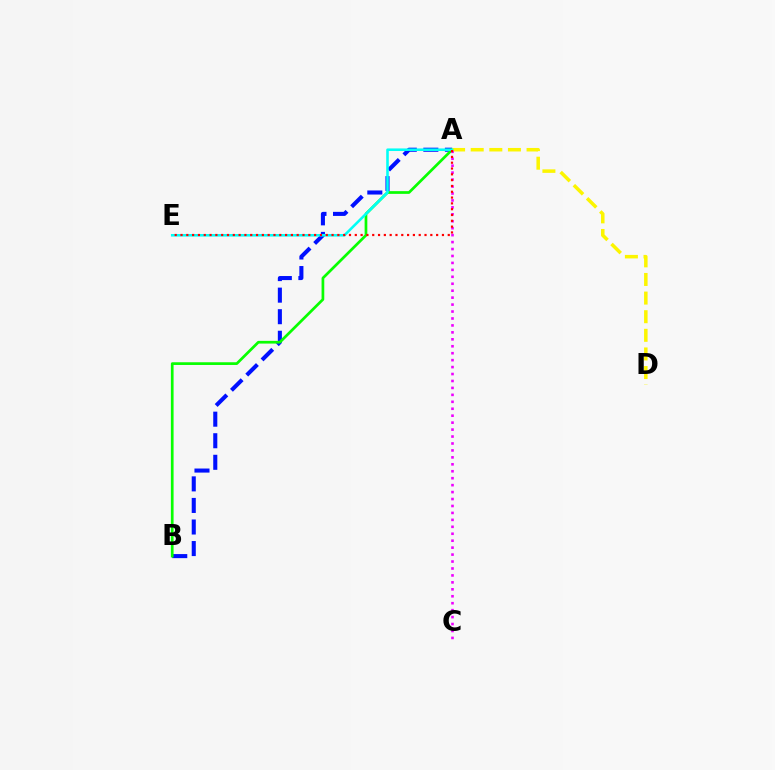{('A', 'B'): [{'color': '#0010ff', 'line_style': 'dashed', 'thickness': 2.93}, {'color': '#08ff00', 'line_style': 'solid', 'thickness': 1.95}], ('A', 'D'): [{'color': '#fcf500', 'line_style': 'dashed', 'thickness': 2.53}], ('A', 'C'): [{'color': '#ee00ff', 'line_style': 'dotted', 'thickness': 1.89}], ('A', 'E'): [{'color': '#00fff6', 'line_style': 'solid', 'thickness': 1.85}, {'color': '#ff0000', 'line_style': 'dotted', 'thickness': 1.58}]}